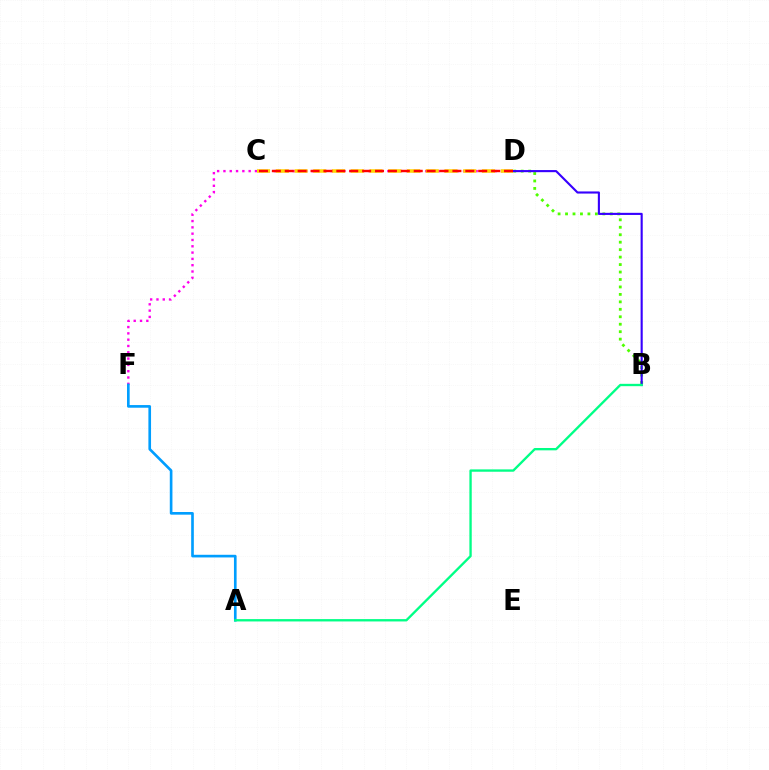{('D', 'F'): [{'color': '#ff00ed', 'line_style': 'dotted', 'thickness': 1.71}], ('A', 'F'): [{'color': '#009eff', 'line_style': 'solid', 'thickness': 1.91}], ('B', 'D'): [{'color': '#4fff00', 'line_style': 'dotted', 'thickness': 2.03}, {'color': '#3700ff', 'line_style': 'solid', 'thickness': 1.53}], ('C', 'D'): [{'color': '#ffd500', 'line_style': 'dashed', 'thickness': 2.55}, {'color': '#ff0000', 'line_style': 'dashed', 'thickness': 1.75}], ('A', 'B'): [{'color': '#00ff86', 'line_style': 'solid', 'thickness': 1.69}]}